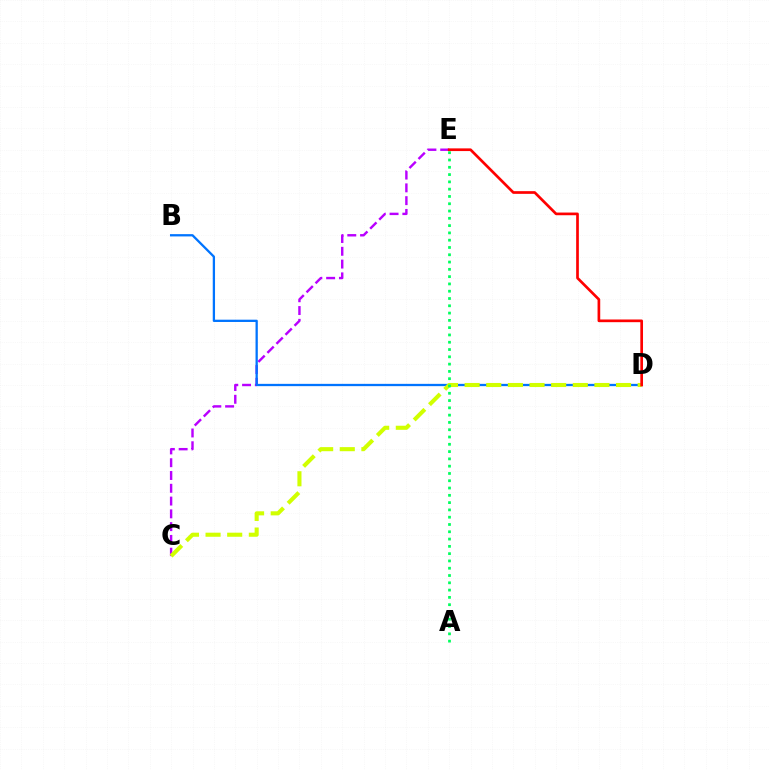{('C', 'E'): [{'color': '#b900ff', 'line_style': 'dashed', 'thickness': 1.74}], ('B', 'D'): [{'color': '#0074ff', 'line_style': 'solid', 'thickness': 1.65}], ('C', 'D'): [{'color': '#d1ff00', 'line_style': 'dashed', 'thickness': 2.94}], ('D', 'E'): [{'color': '#ff0000', 'line_style': 'solid', 'thickness': 1.93}], ('A', 'E'): [{'color': '#00ff5c', 'line_style': 'dotted', 'thickness': 1.98}]}